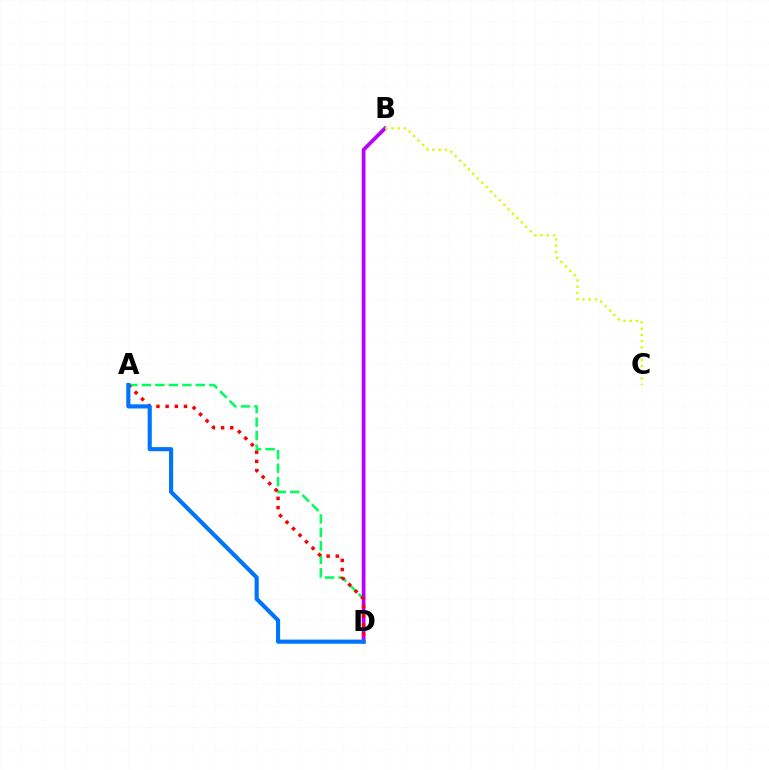{('A', 'D'): [{'color': '#00ff5c', 'line_style': 'dashed', 'thickness': 1.83}, {'color': '#ff0000', 'line_style': 'dotted', 'thickness': 2.5}, {'color': '#0074ff', 'line_style': 'solid', 'thickness': 2.97}], ('B', 'D'): [{'color': '#b900ff', 'line_style': 'solid', 'thickness': 2.69}], ('B', 'C'): [{'color': '#d1ff00', 'line_style': 'dotted', 'thickness': 1.69}]}